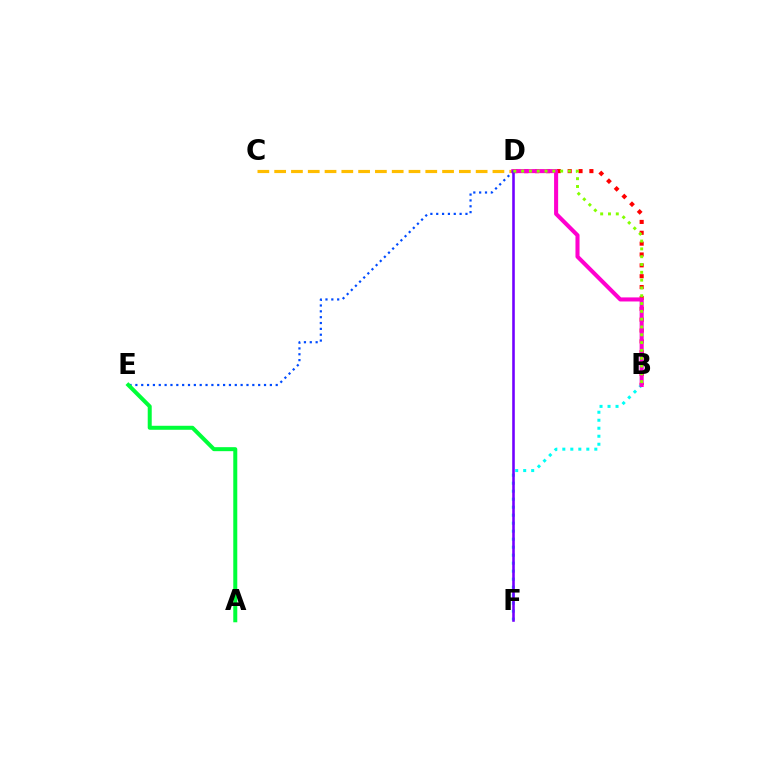{('B', 'F'): [{'color': '#00fff6', 'line_style': 'dotted', 'thickness': 2.17}], ('C', 'D'): [{'color': '#ffbd00', 'line_style': 'dashed', 'thickness': 2.28}], ('D', 'E'): [{'color': '#004bff', 'line_style': 'dotted', 'thickness': 1.59}], ('B', 'D'): [{'color': '#ff0000', 'line_style': 'dotted', 'thickness': 2.95}, {'color': '#ff00cf', 'line_style': 'solid', 'thickness': 2.93}, {'color': '#84ff00', 'line_style': 'dotted', 'thickness': 2.12}], ('A', 'E'): [{'color': '#00ff39', 'line_style': 'solid', 'thickness': 2.88}], ('D', 'F'): [{'color': '#7200ff', 'line_style': 'solid', 'thickness': 1.86}]}